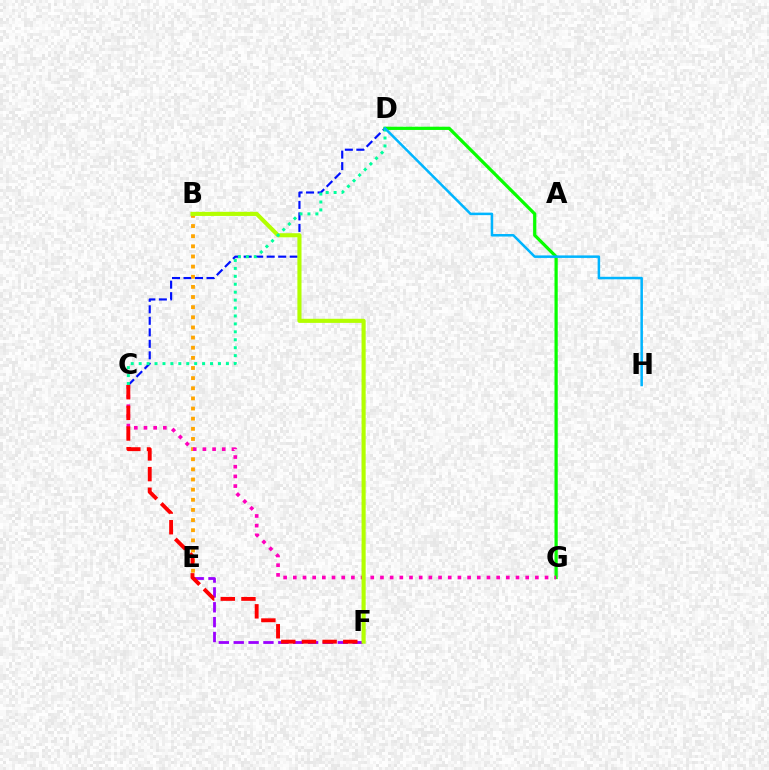{('C', 'D'): [{'color': '#0010ff', 'line_style': 'dashed', 'thickness': 1.56}, {'color': '#00ff9d', 'line_style': 'dotted', 'thickness': 2.15}], ('D', 'G'): [{'color': '#08ff00', 'line_style': 'solid', 'thickness': 2.33}], ('B', 'E'): [{'color': '#ffa500', 'line_style': 'dotted', 'thickness': 2.75}], ('E', 'F'): [{'color': '#9b00ff', 'line_style': 'dashed', 'thickness': 2.02}], ('C', 'G'): [{'color': '#ff00bd', 'line_style': 'dotted', 'thickness': 2.63}], ('B', 'F'): [{'color': '#b3ff00', 'line_style': 'solid', 'thickness': 2.96}], ('D', 'H'): [{'color': '#00b5ff', 'line_style': 'solid', 'thickness': 1.81}], ('C', 'F'): [{'color': '#ff0000', 'line_style': 'dashed', 'thickness': 2.81}]}